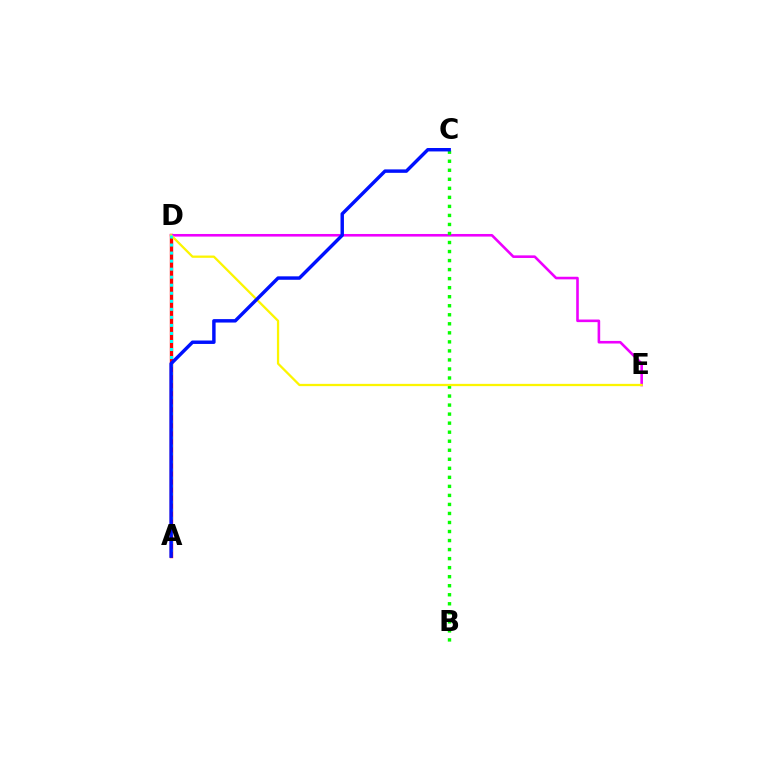{('A', 'D'): [{'color': '#ff0000', 'line_style': 'solid', 'thickness': 2.42}, {'color': '#00fff6', 'line_style': 'dotted', 'thickness': 2.18}], ('D', 'E'): [{'color': '#ee00ff', 'line_style': 'solid', 'thickness': 1.87}, {'color': '#fcf500', 'line_style': 'solid', 'thickness': 1.64}], ('B', 'C'): [{'color': '#08ff00', 'line_style': 'dotted', 'thickness': 2.45}], ('A', 'C'): [{'color': '#0010ff', 'line_style': 'solid', 'thickness': 2.48}]}